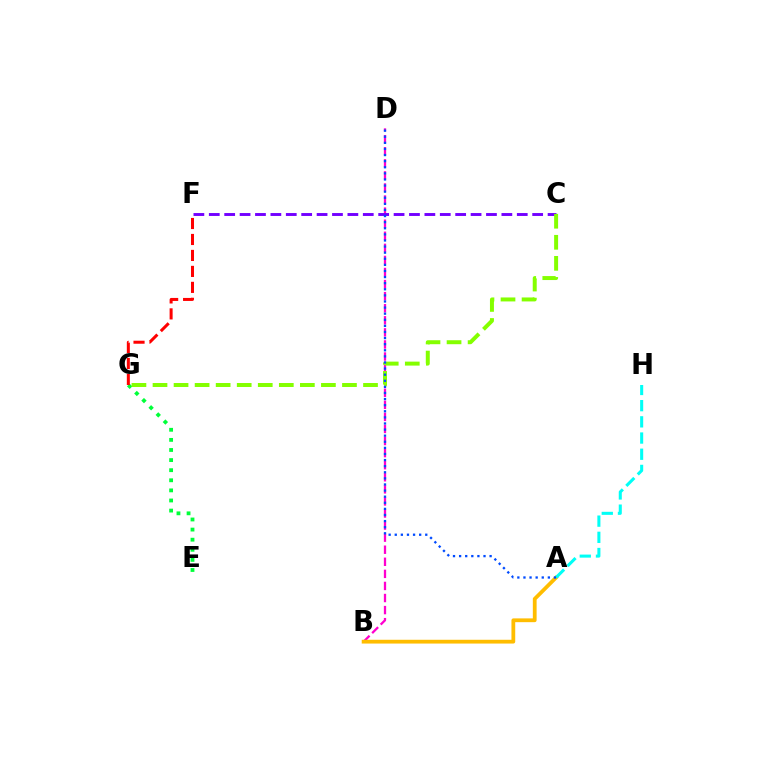{('B', 'D'): [{'color': '#ff00cf', 'line_style': 'dashed', 'thickness': 1.64}], ('C', 'F'): [{'color': '#7200ff', 'line_style': 'dashed', 'thickness': 2.09}], ('E', 'G'): [{'color': '#00ff39', 'line_style': 'dotted', 'thickness': 2.74}], ('A', 'B'): [{'color': '#ffbd00', 'line_style': 'solid', 'thickness': 2.72}], ('A', 'H'): [{'color': '#00fff6', 'line_style': 'dashed', 'thickness': 2.2}], ('C', 'G'): [{'color': '#84ff00', 'line_style': 'dashed', 'thickness': 2.86}], ('F', 'G'): [{'color': '#ff0000', 'line_style': 'dashed', 'thickness': 2.17}], ('A', 'D'): [{'color': '#004bff', 'line_style': 'dotted', 'thickness': 1.66}]}